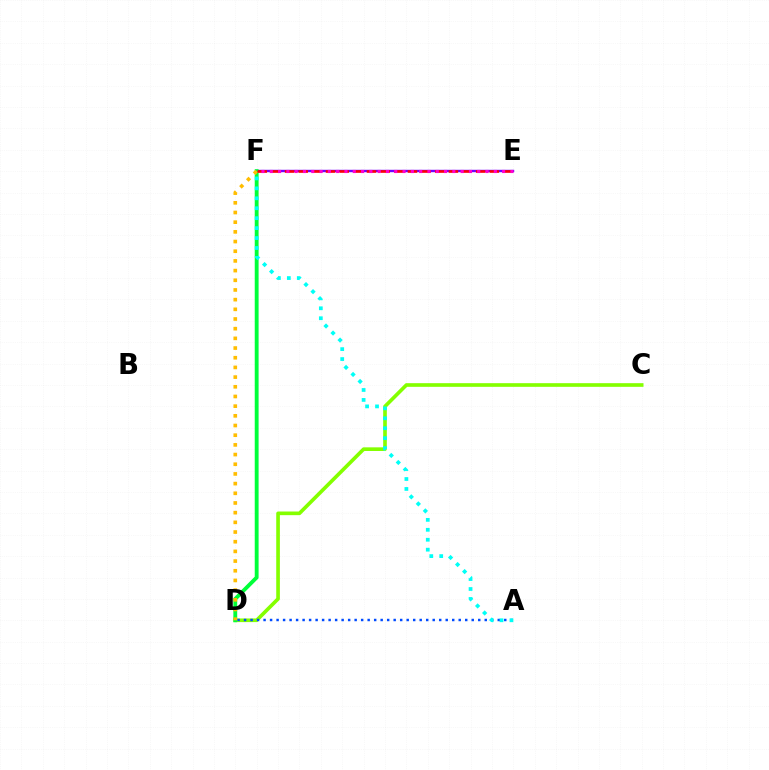{('C', 'D'): [{'color': '#84ff00', 'line_style': 'solid', 'thickness': 2.63}], ('A', 'D'): [{'color': '#004bff', 'line_style': 'dotted', 'thickness': 1.77}], ('E', 'F'): [{'color': '#7200ff', 'line_style': 'solid', 'thickness': 1.74}, {'color': '#ff0000', 'line_style': 'dashed', 'thickness': 1.85}, {'color': '#ff00cf', 'line_style': 'dotted', 'thickness': 2.25}], ('D', 'F'): [{'color': '#00ff39', 'line_style': 'solid', 'thickness': 2.78}, {'color': '#ffbd00', 'line_style': 'dotted', 'thickness': 2.63}], ('A', 'F'): [{'color': '#00fff6', 'line_style': 'dotted', 'thickness': 2.7}]}